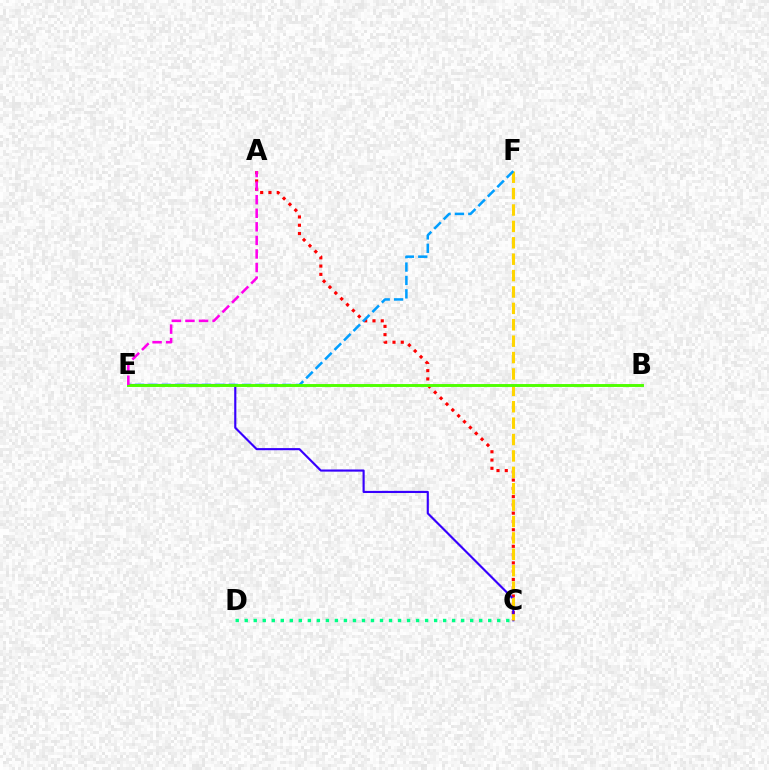{('A', 'C'): [{'color': '#ff0000', 'line_style': 'dotted', 'thickness': 2.25}], ('C', 'E'): [{'color': '#3700ff', 'line_style': 'solid', 'thickness': 1.54}], ('C', 'F'): [{'color': '#ffd500', 'line_style': 'dashed', 'thickness': 2.23}], ('E', 'F'): [{'color': '#009eff', 'line_style': 'dashed', 'thickness': 1.82}], ('B', 'E'): [{'color': '#4fff00', 'line_style': 'solid', 'thickness': 2.1}], ('C', 'D'): [{'color': '#00ff86', 'line_style': 'dotted', 'thickness': 2.45}], ('A', 'E'): [{'color': '#ff00ed', 'line_style': 'dashed', 'thickness': 1.84}]}